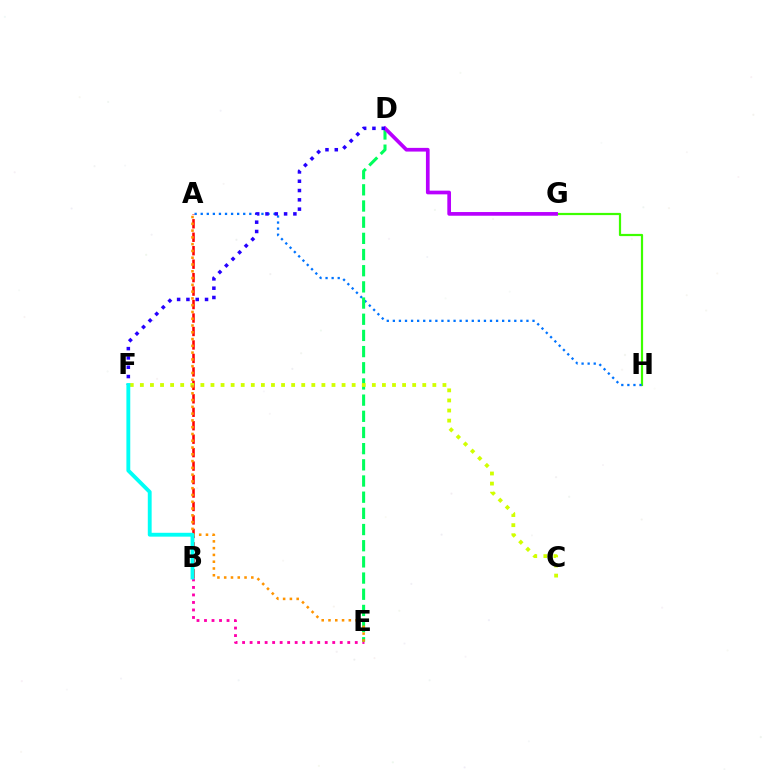{('A', 'B'): [{'color': '#ff0000', 'line_style': 'dashed', 'thickness': 1.83}], ('G', 'H'): [{'color': '#3dff00', 'line_style': 'solid', 'thickness': 1.59}], ('A', 'H'): [{'color': '#0074ff', 'line_style': 'dotted', 'thickness': 1.65}], ('B', 'E'): [{'color': '#ff00ac', 'line_style': 'dotted', 'thickness': 2.04}], ('D', 'E'): [{'color': '#00ff5c', 'line_style': 'dashed', 'thickness': 2.2}], ('D', 'G'): [{'color': '#b900ff', 'line_style': 'solid', 'thickness': 2.66}], ('D', 'F'): [{'color': '#2500ff', 'line_style': 'dotted', 'thickness': 2.53}], ('C', 'F'): [{'color': '#d1ff00', 'line_style': 'dotted', 'thickness': 2.74}], ('A', 'E'): [{'color': '#ff9400', 'line_style': 'dotted', 'thickness': 1.84}], ('B', 'F'): [{'color': '#00fff6', 'line_style': 'solid', 'thickness': 2.78}]}